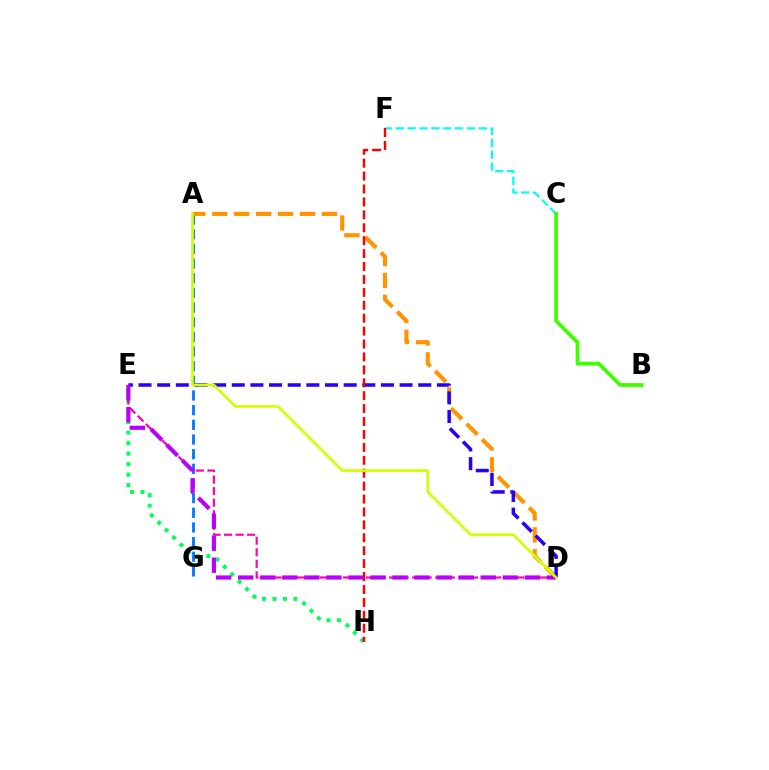{('C', 'F'): [{'color': '#00fff6', 'line_style': 'dashed', 'thickness': 1.61}], ('A', 'G'): [{'color': '#0074ff', 'line_style': 'dashed', 'thickness': 1.99}], ('A', 'D'): [{'color': '#ff9400', 'line_style': 'dashed', 'thickness': 2.98}, {'color': '#d1ff00', 'line_style': 'solid', 'thickness': 1.93}], ('E', 'H'): [{'color': '#00ff5c', 'line_style': 'dotted', 'thickness': 2.85}], ('D', 'E'): [{'color': '#2500ff', 'line_style': 'dashed', 'thickness': 2.53}, {'color': '#ff00ac', 'line_style': 'dashed', 'thickness': 1.57}, {'color': '#b900ff', 'line_style': 'dashed', 'thickness': 3.0}], ('F', 'H'): [{'color': '#ff0000', 'line_style': 'dashed', 'thickness': 1.75}], ('B', 'C'): [{'color': '#3dff00', 'line_style': 'solid', 'thickness': 2.68}]}